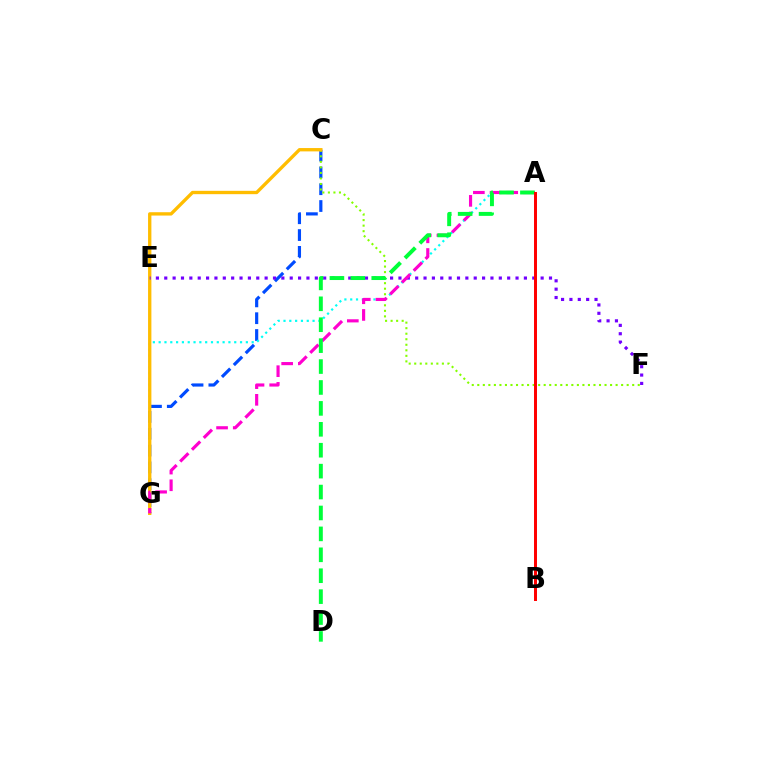{('C', 'G'): [{'color': '#004bff', 'line_style': 'dashed', 'thickness': 2.28}, {'color': '#ffbd00', 'line_style': 'solid', 'thickness': 2.4}], ('C', 'F'): [{'color': '#84ff00', 'line_style': 'dotted', 'thickness': 1.5}], ('A', 'G'): [{'color': '#00fff6', 'line_style': 'dotted', 'thickness': 1.58}, {'color': '#ff00cf', 'line_style': 'dashed', 'thickness': 2.27}], ('E', 'F'): [{'color': '#7200ff', 'line_style': 'dotted', 'thickness': 2.27}], ('A', 'D'): [{'color': '#00ff39', 'line_style': 'dashed', 'thickness': 2.84}], ('A', 'B'): [{'color': '#ff0000', 'line_style': 'solid', 'thickness': 2.14}]}